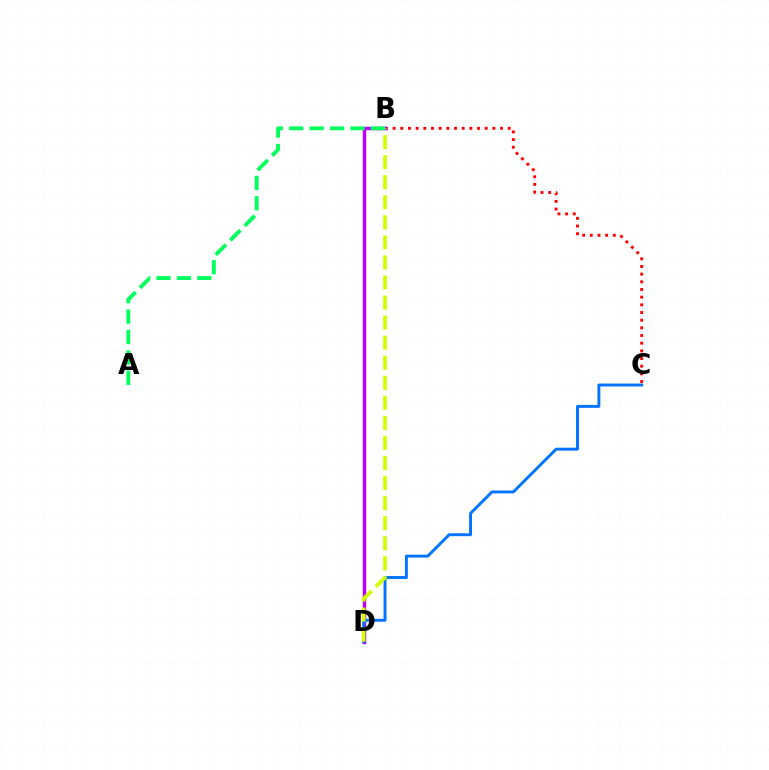{('B', 'C'): [{'color': '#ff0000', 'line_style': 'dotted', 'thickness': 2.08}], ('B', 'D'): [{'color': '#b900ff', 'line_style': 'solid', 'thickness': 2.48}, {'color': '#d1ff00', 'line_style': 'dashed', 'thickness': 2.72}], ('C', 'D'): [{'color': '#0074ff', 'line_style': 'solid', 'thickness': 2.1}], ('A', 'B'): [{'color': '#00ff5c', 'line_style': 'dashed', 'thickness': 2.77}]}